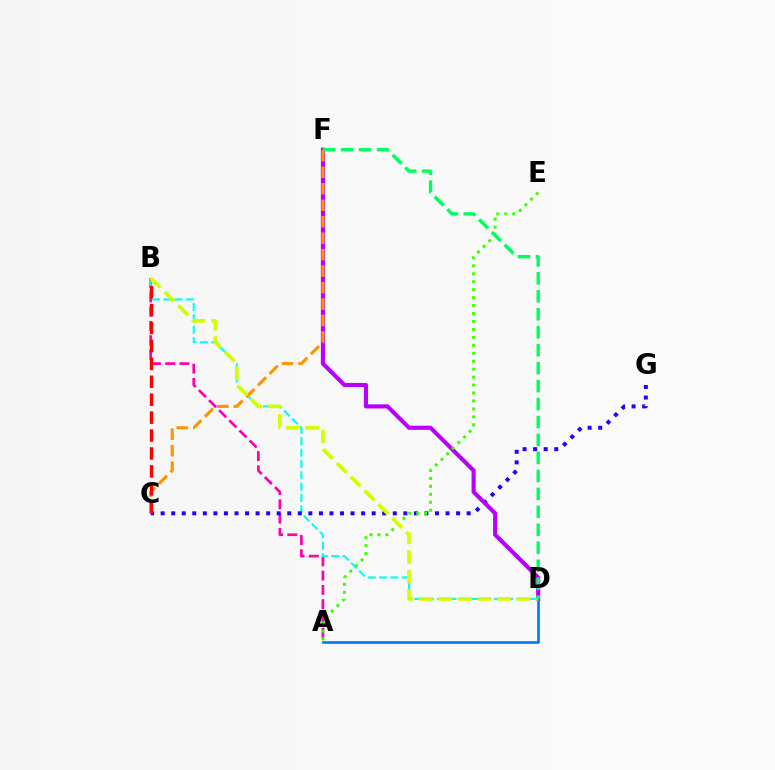{('A', 'B'): [{'color': '#ff00ac', 'line_style': 'dashed', 'thickness': 1.94}], ('B', 'D'): [{'color': '#00fff6', 'line_style': 'dashed', 'thickness': 1.54}, {'color': '#d1ff00', 'line_style': 'dashed', 'thickness': 2.65}], ('C', 'G'): [{'color': '#2500ff', 'line_style': 'dotted', 'thickness': 2.87}], ('D', 'F'): [{'color': '#b900ff', 'line_style': 'solid', 'thickness': 2.97}, {'color': '#00ff5c', 'line_style': 'dashed', 'thickness': 2.44}], ('C', 'F'): [{'color': '#ff9400', 'line_style': 'dashed', 'thickness': 2.24}], ('B', 'C'): [{'color': '#ff0000', 'line_style': 'dashed', 'thickness': 2.43}], ('A', 'E'): [{'color': '#3dff00', 'line_style': 'dotted', 'thickness': 2.16}], ('A', 'D'): [{'color': '#0074ff', 'line_style': 'solid', 'thickness': 1.88}]}